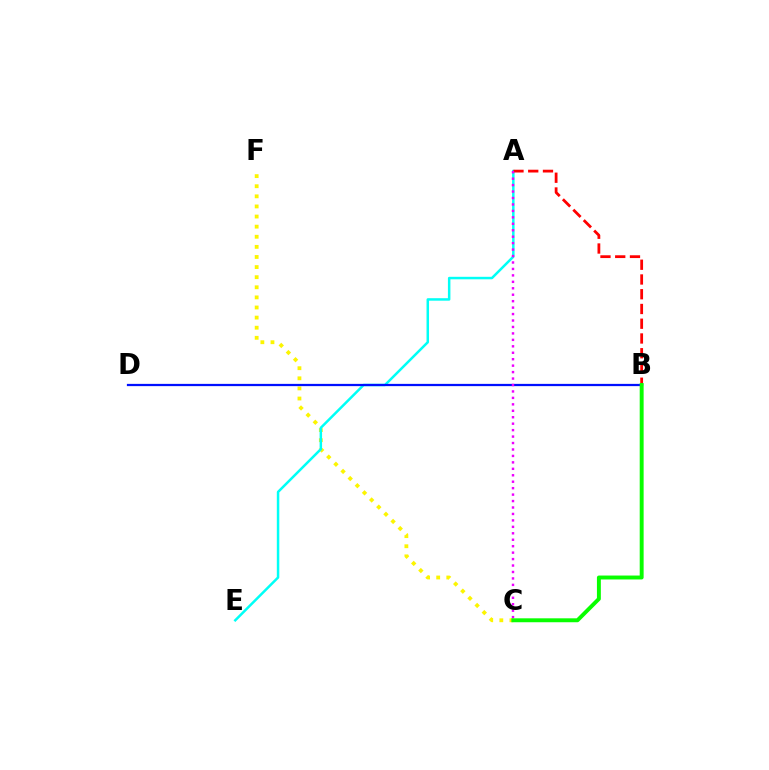{('C', 'F'): [{'color': '#fcf500', 'line_style': 'dotted', 'thickness': 2.75}], ('A', 'E'): [{'color': '#00fff6', 'line_style': 'solid', 'thickness': 1.8}], ('B', 'D'): [{'color': '#0010ff', 'line_style': 'solid', 'thickness': 1.62}], ('A', 'B'): [{'color': '#ff0000', 'line_style': 'dashed', 'thickness': 2.0}], ('A', 'C'): [{'color': '#ee00ff', 'line_style': 'dotted', 'thickness': 1.75}], ('B', 'C'): [{'color': '#08ff00', 'line_style': 'solid', 'thickness': 2.83}]}